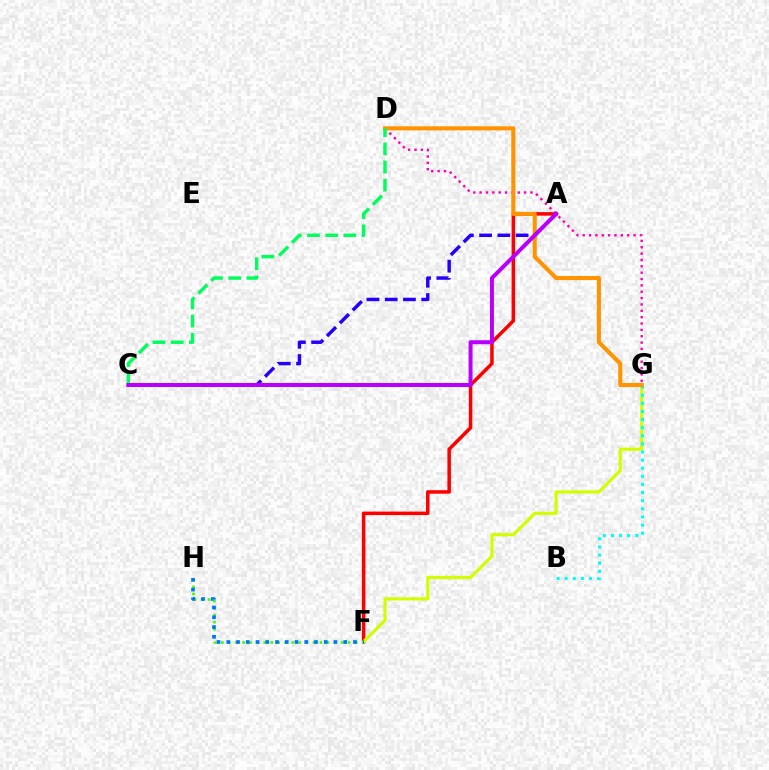{('A', 'F'): [{'color': '#ff0000', 'line_style': 'solid', 'thickness': 2.53}], ('F', 'H'): [{'color': '#3dff00', 'line_style': 'dotted', 'thickness': 1.91}, {'color': '#0074ff', 'line_style': 'dotted', 'thickness': 2.65}], ('F', 'G'): [{'color': '#d1ff00', 'line_style': 'solid', 'thickness': 2.29}], ('B', 'G'): [{'color': '#00fff6', 'line_style': 'dotted', 'thickness': 2.2}], ('D', 'G'): [{'color': '#ff00ac', 'line_style': 'dotted', 'thickness': 1.73}, {'color': '#ff9400', 'line_style': 'solid', 'thickness': 2.94}], ('C', 'D'): [{'color': '#00ff5c', 'line_style': 'dashed', 'thickness': 2.47}], ('A', 'C'): [{'color': '#2500ff', 'line_style': 'dashed', 'thickness': 2.48}, {'color': '#b900ff', 'line_style': 'solid', 'thickness': 2.86}]}